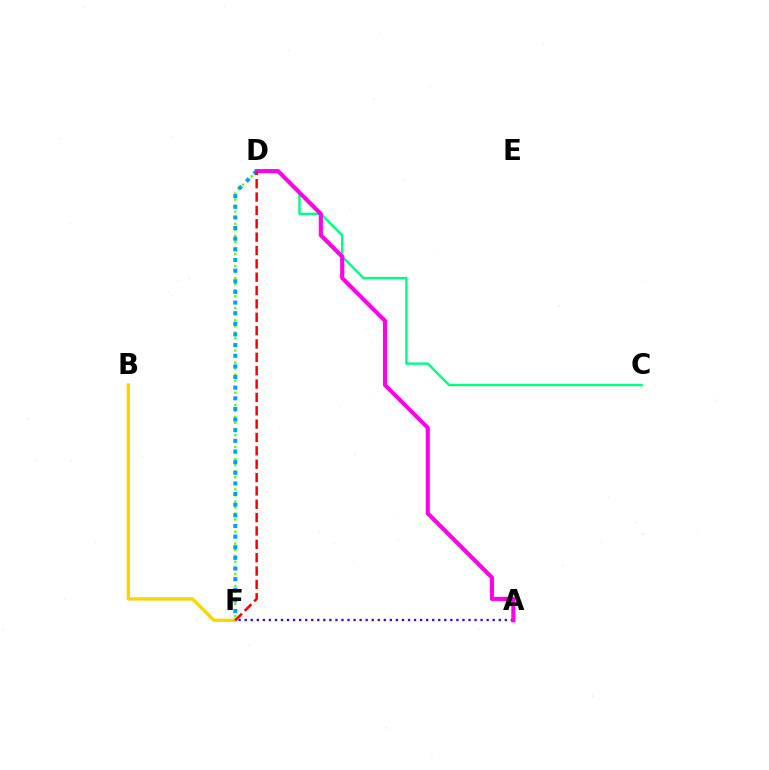{('A', 'F'): [{'color': '#3700ff', 'line_style': 'dotted', 'thickness': 1.64}], ('B', 'F'): [{'color': '#ffd500', 'line_style': 'solid', 'thickness': 2.41}], ('D', 'F'): [{'color': '#4fff00', 'line_style': 'dotted', 'thickness': 1.64}, {'color': '#009eff', 'line_style': 'dotted', 'thickness': 2.89}, {'color': '#ff0000', 'line_style': 'dashed', 'thickness': 1.81}], ('C', 'D'): [{'color': '#00ff86', 'line_style': 'solid', 'thickness': 1.75}], ('A', 'D'): [{'color': '#ff00ed', 'line_style': 'solid', 'thickness': 2.96}]}